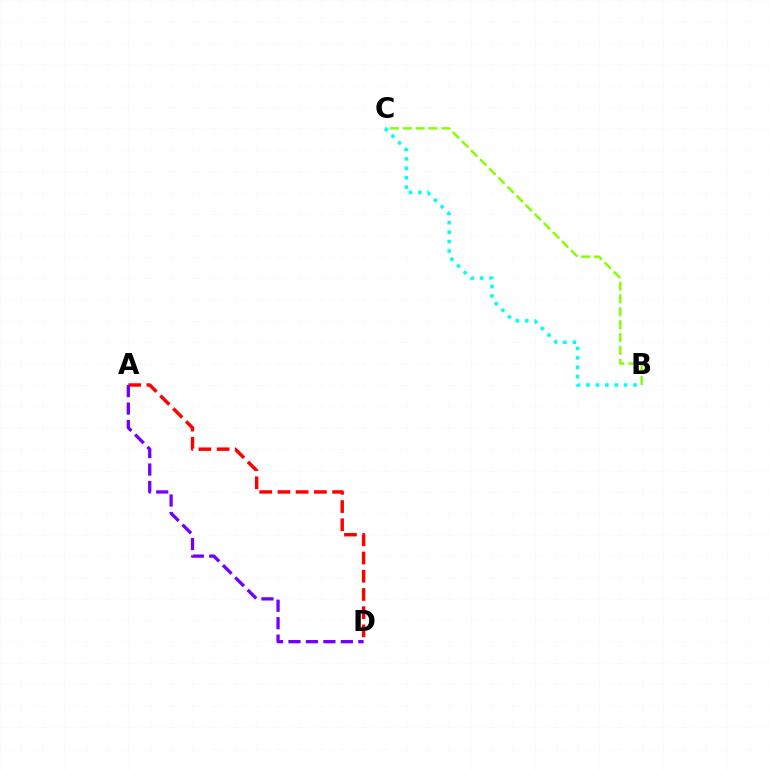{('B', 'C'): [{'color': '#84ff00', 'line_style': 'dashed', 'thickness': 1.75}, {'color': '#00fff6', 'line_style': 'dotted', 'thickness': 2.56}], ('A', 'D'): [{'color': '#ff0000', 'line_style': 'dashed', 'thickness': 2.47}, {'color': '#7200ff', 'line_style': 'dashed', 'thickness': 2.37}]}